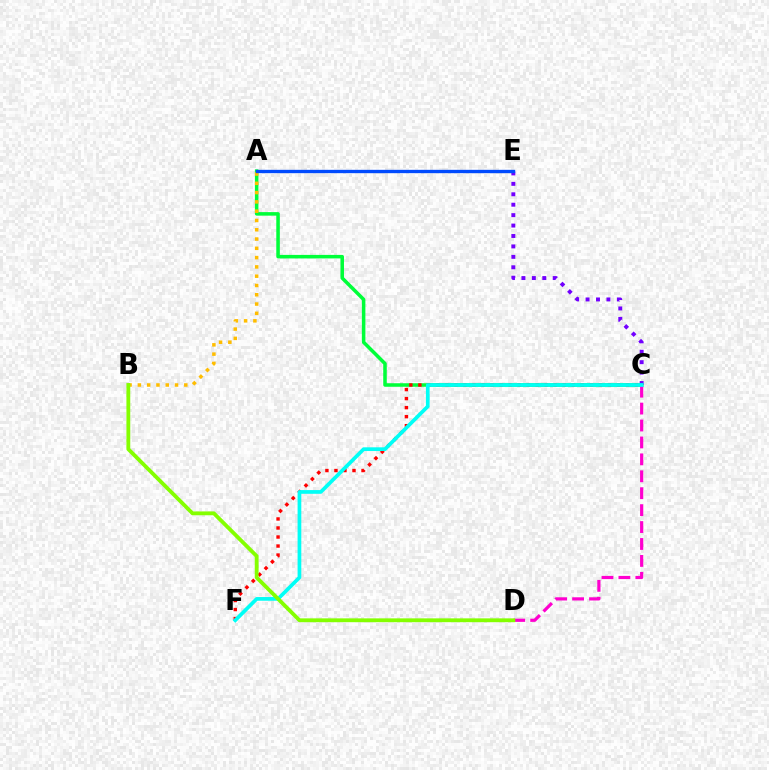{('A', 'C'): [{'color': '#00ff39', 'line_style': 'solid', 'thickness': 2.54}], ('C', 'F'): [{'color': '#ff0000', 'line_style': 'dotted', 'thickness': 2.45}, {'color': '#00fff6', 'line_style': 'solid', 'thickness': 2.67}], ('A', 'B'): [{'color': '#ffbd00', 'line_style': 'dotted', 'thickness': 2.52}], ('C', 'D'): [{'color': '#ff00cf', 'line_style': 'dashed', 'thickness': 2.3}], ('C', 'E'): [{'color': '#7200ff', 'line_style': 'dotted', 'thickness': 2.83}], ('A', 'E'): [{'color': '#004bff', 'line_style': 'solid', 'thickness': 2.41}], ('B', 'D'): [{'color': '#84ff00', 'line_style': 'solid', 'thickness': 2.76}]}